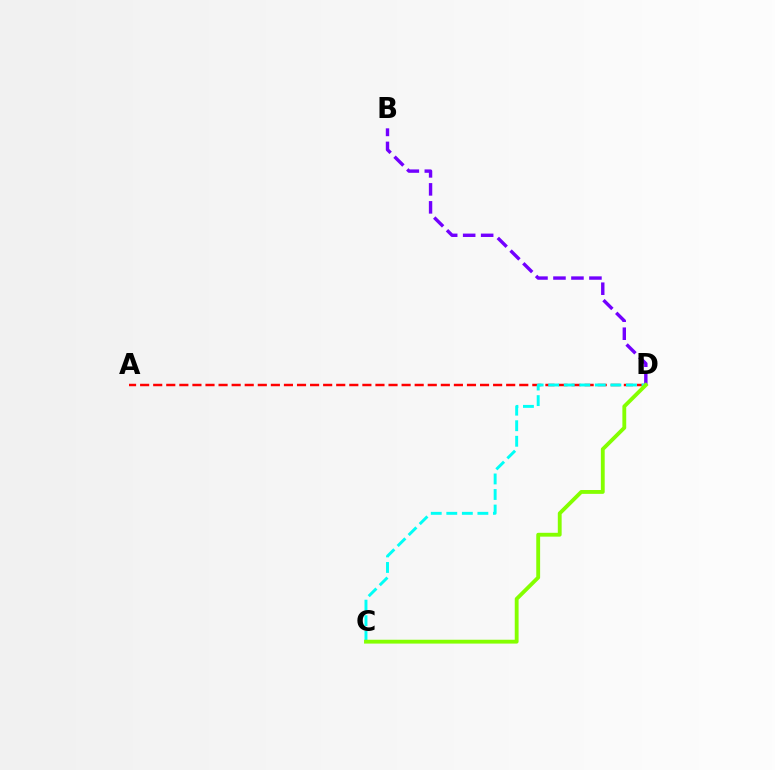{('A', 'D'): [{'color': '#ff0000', 'line_style': 'dashed', 'thickness': 1.78}], ('B', 'D'): [{'color': '#7200ff', 'line_style': 'dashed', 'thickness': 2.44}], ('C', 'D'): [{'color': '#00fff6', 'line_style': 'dashed', 'thickness': 2.11}, {'color': '#84ff00', 'line_style': 'solid', 'thickness': 2.76}]}